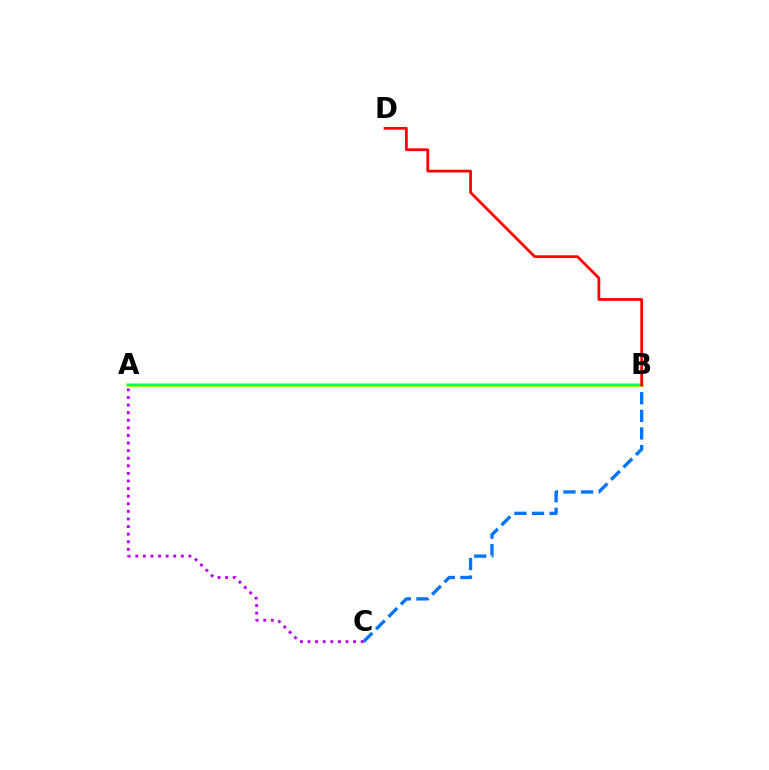{('B', 'C'): [{'color': '#0074ff', 'line_style': 'dashed', 'thickness': 2.39}], ('A', 'B'): [{'color': '#d1ff00', 'line_style': 'solid', 'thickness': 2.75}, {'color': '#00ff5c', 'line_style': 'solid', 'thickness': 1.75}], ('A', 'C'): [{'color': '#b900ff', 'line_style': 'dotted', 'thickness': 2.06}], ('B', 'D'): [{'color': '#ff0000', 'line_style': 'solid', 'thickness': 1.98}]}